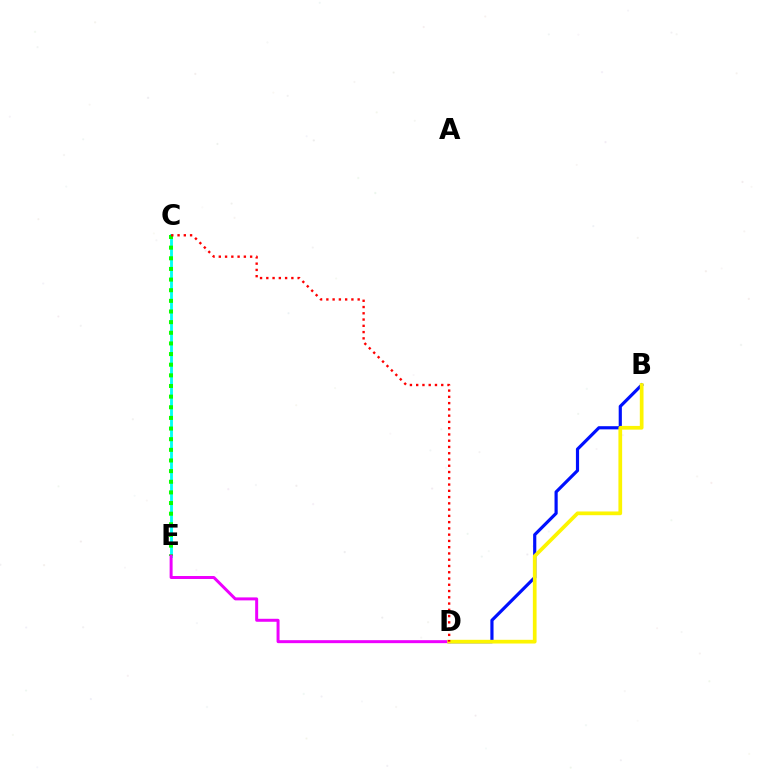{('B', 'D'): [{'color': '#0010ff', 'line_style': 'solid', 'thickness': 2.28}, {'color': '#fcf500', 'line_style': 'solid', 'thickness': 2.67}], ('C', 'E'): [{'color': '#00fff6', 'line_style': 'solid', 'thickness': 2.05}, {'color': '#08ff00', 'line_style': 'dotted', 'thickness': 2.89}], ('D', 'E'): [{'color': '#ee00ff', 'line_style': 'solid', 'thickness': 2.14}], ('C', 'D'): [{'color': '#ff0000', 'line_style': 'dotted', 'thickness': 1.7}]}